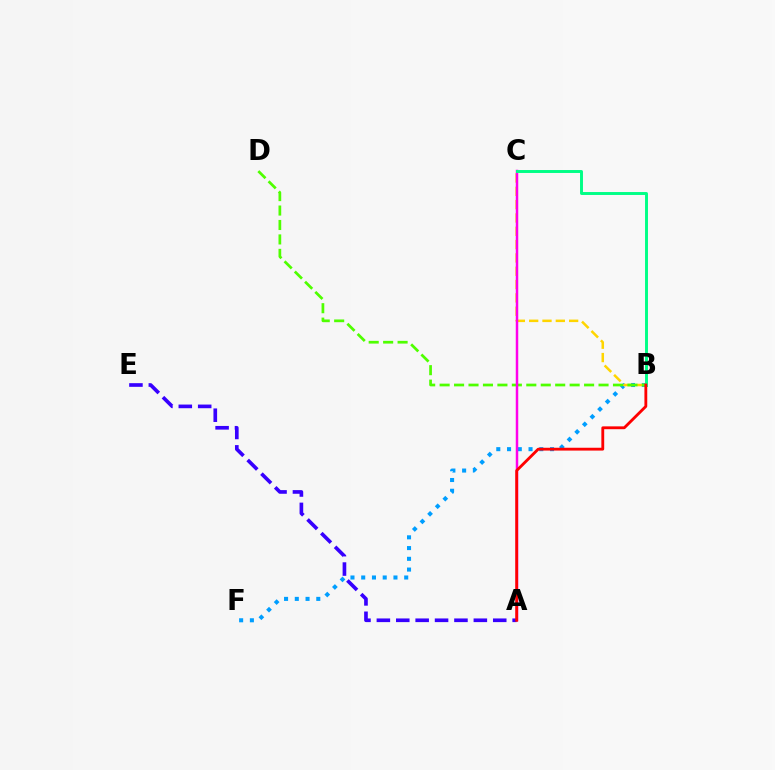{('B', 'F'): [{'color': '#009eff', 'line_style': 'dotted', 'thickness': 2.92}], ('B', 'C'): [{'color': '#ffd500', 'line_style': 'dashed', 'thickness': 1.81}, {'color': '#00ff86', 'line_style': 'solid', 'thickness': 2.11}], ('B', 'D'): [{'color': '#4fff00', 'line_style': 'dashed', 'thickness': 1.96}], ('A', 'C'): [{'color': '#ff00ed', 'line_style': 'solid', 'thickness': 1.79}], ('A', 'E'): [{'color': '#3700ff', 'line_style': 'dashed', 'thickness': 2.63}], ('A', 'B'): [{'color': '#ff0000', 'line_style': 'solid', 'thickness': 2.04}]}